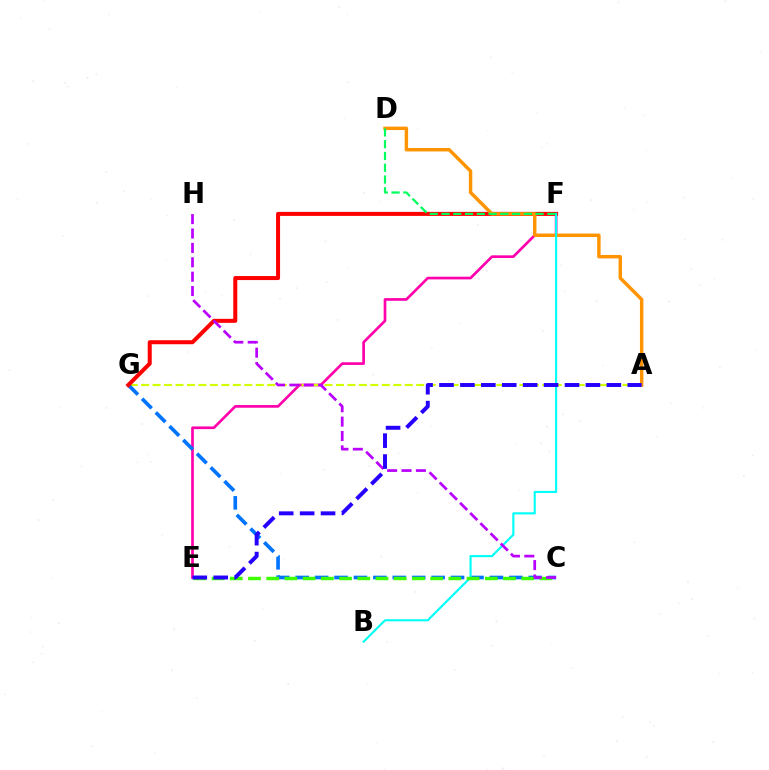{('E', 'F'): [{'color': '#ff00ac', 'line_style': 'solid', 'thickness': 1.93}], ('A', 'G'): [{'color': '#d1ff00', 'line_style': 'dashed', 'thickness': 1.56}], ('C', 'G'): [{'color': '#0074ff', 'line_style': 'dashed', 'thickness': 2.64}], ('F', 'G'): [{'color': '#ff0000', 'line_style': 'solid', 'thickness': 2.9}], ('A', 'D'): [{'color': '#ff9400', 'line_style': 'solid', 'thickness': 2.48}], ('B', 'F'): [{'color': '#00fff6', 'line_style': 'solid', 'thickness': 1.53}], ('D', 'F'): [{'color': '#00ff5c', 'line_style': 'dashed', 'thickness': 1.6}], ('C', 'E'): [{'color': '#3dff00', 'line_style': 'dashed', 'thickness': 2.47}], ('C', 'H'): [{'color': '#b900ff', 'line_style': 'dashed', 'thickness': 1.95}], ('A', 'E'): [{'color': '#2500ff', 'line_style': 'dashed', 'thickness': 2.84}]}